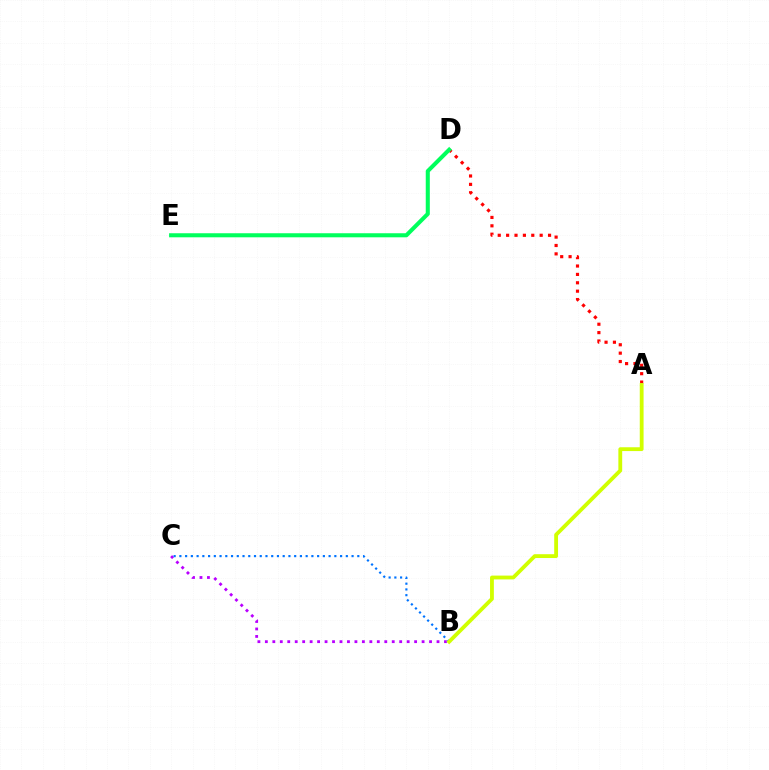{('A', 'D'): [{'color': '#ff0000', 'line_style': 'dotted', 'thickness': 2.28}], ('B', 'C'): [{'color': '#b900ff', 'line_style': 'dotted', 'thickness': 2.03}, {'color': '#0074ff', 'line_style': 'dotted', 'thickness': 1.56}], ('D', 'E'): [{'color': '#00ff5c', 'line_style': 'solid', 'thickness': 2.92}], ('A', 'B'): [{'color': '#d1ff00', 'line_style': 'solid', 'thickness': 2.75}]}